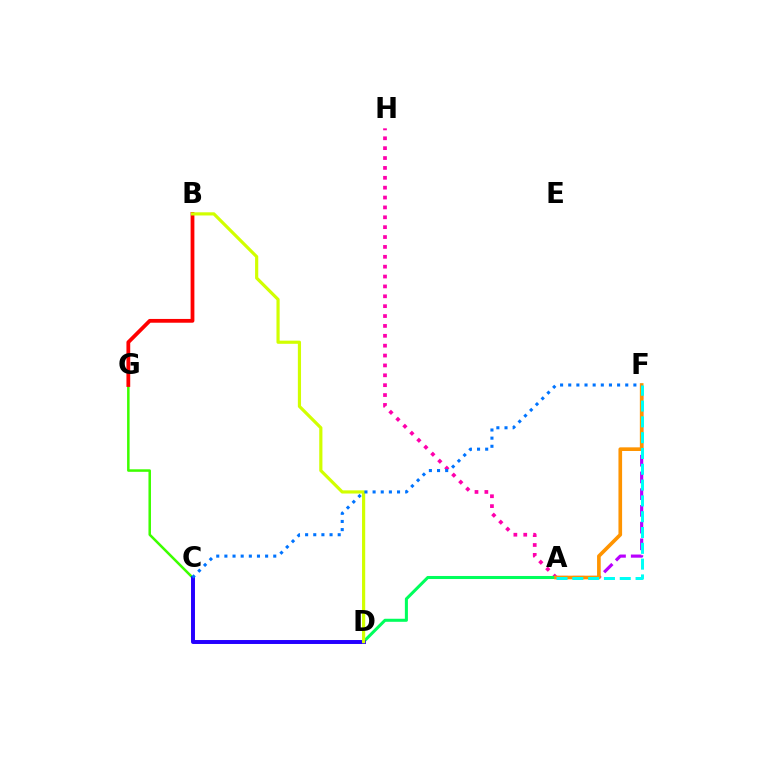{('A', 'F'): [{'color': '#b900ff', 'line_style': 'dashed', 'thickness': 2.27}, {'color': '#ff9400', 'line_style': 'solid', 'thickness': 2.63}, {'color': '#00fff6', 'line_style': 'dashed', 'thickness': 2.15}], ('C', 'G'): [{'color': '#3dff00', 'line_style': 'solid', 'thickness': 1.82}], ('A', 'H'): [{'color': '#ff00ac', 'line_style': 'dotted', 'thickness': 2.68}], ('A', 'D'): [{'color': '#00ff5c', 'line_style': 'solid', 'thickness': 2.19}], ('C', 'D'): [{'color': '#2500ff', 'line_style': 'solid', 'thickness': 2.84}], ('B', 'G'): [{'color': '#ff0000', 'line_style': 'solid', 'thickness': 2.72}], ('B', 'D'): [{'color': '#d1ff00', 'line_style': 'solid', 'thickness': 2.29}], ('C', 'F'): [{'color': '#0074ff', 'line_style': 'dotted', 'thickness': 2.21}]}